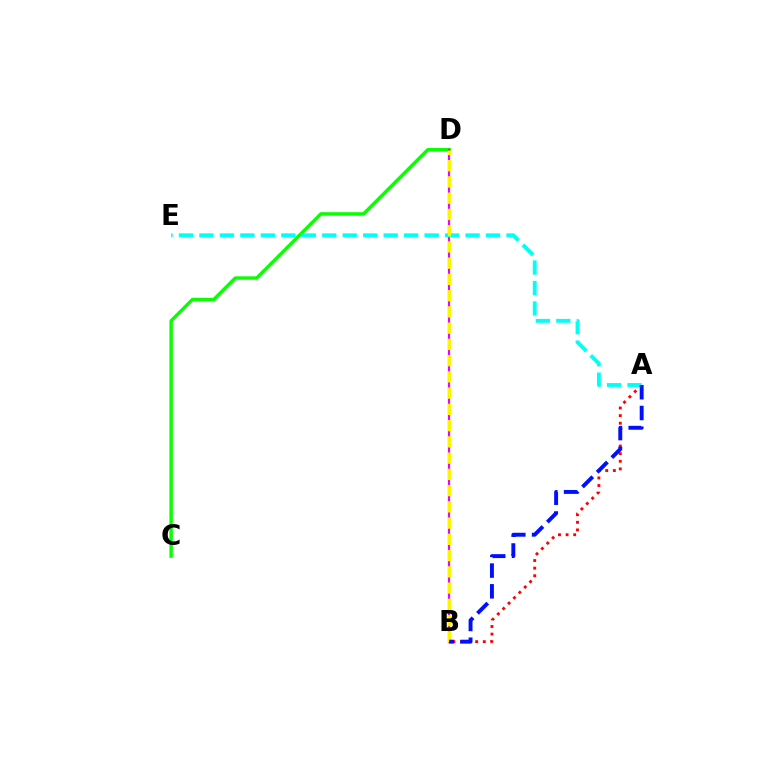{('C', 'D'): [{'color': '#08ff00', 'line_style': 'solid', 'thickness': 2.45}], ('B', 'D'): [{'color': '#ee00ff', 'line_style': 'solid', 'thickness': 1.59}, {'color': '#fcf500', 'line_style': 'dashed', 'thickness': 2.21}], ('A', 'B'): [{'color': '#ff0000', 'line_style': 'dotted', 'thickness': 2.07}, {'color': '#0010ff', 'line_style': 'dashed', 'thickness': 2.82}], ('A', 'E'): [{'color': '#00fff6', 'line_style': 'dashed', 'thickness': 2.78}]}